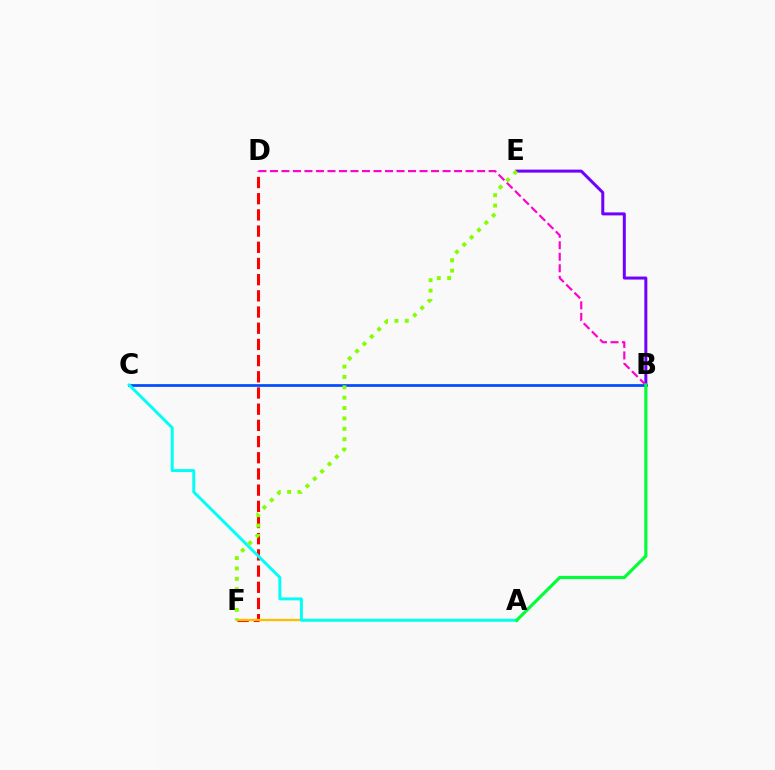{('D', 'F'): [{'color': '#ff0000', 'line_style': 'dashed', 'thickness': 2.2}], ('A', 'F'): [{'color': '#ffbd00', 'line_style': 'solid', 'thickness': 1.66}], ('B', 'E'): [{'color': '#7200ff', 'line_style': 'solid', 'thickness': 2.17}], ('B', 'D'): [{'color': '#ff00cf', 'line_style': 'dashed', 'thickness': 1.56}], ('B', 'C'): [{'color': '#004bff', 'line_style': 'solid', 'thickness': 1.96}], ('A', 'C'): [{'color': '#00fff6', 'line_style': 'solid', 'thickness': 2.12}], ('A', 'B'): [{'color': '#00ff39', 'line_style': 'solid', 'thickness': 2.28}], ('E', 'F'): [{'color': '#84ff00', 'line_style': 'dotted', 'thickness': 2.82}]}